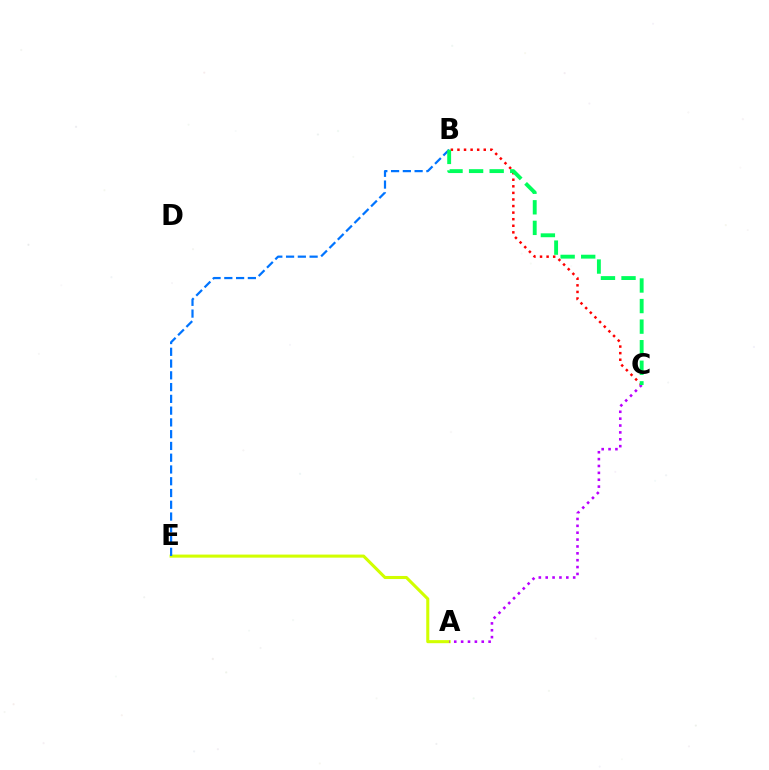{('B', 'C'): [{'color': '#ff0000', 'line_style': 'dotted', 'thickness': 1.79}, {'color': '#00ff5c', 'line_style': 'dashed', 'thickness': 2.79}], ('A', 'E'): [{'color': '#d1ff00', 'line_style': 'solid', 'thickness': 2.21}], ('A', 'C'): [{'color': '#b900ff', 'line_style': 'dotted', 'thickness': 1.87}], ('B', 'E'): [{'color': '#0074ff', 'line_style': 'dashed', 'thickness': 1.6}]}